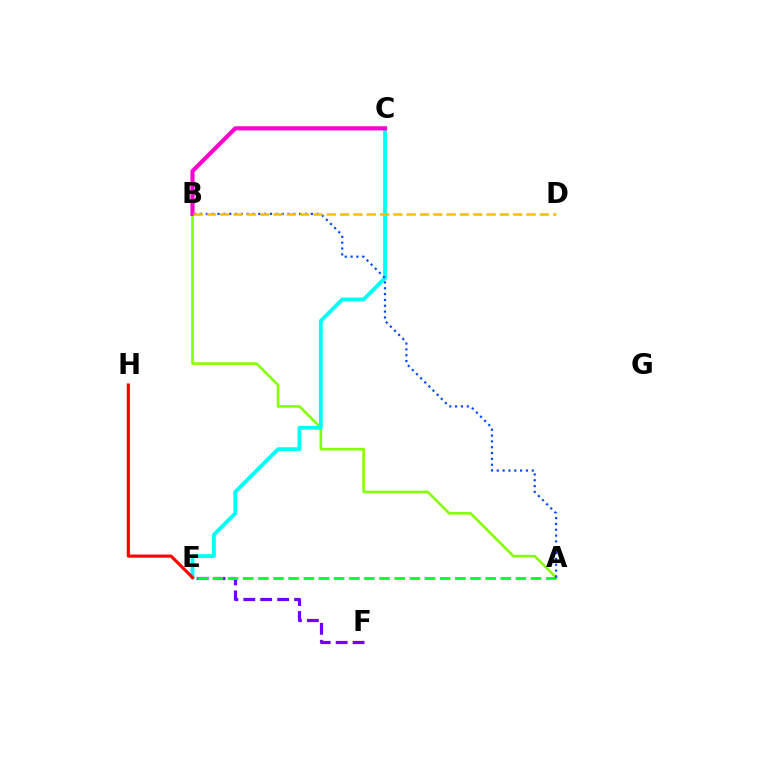{('A', 'B'): [{'color': '#84ff00', 'line_style': 'solid', 'thickness': 1.85}, {'color': '#004bff', 'line_style': 'dotted', 'thickness': 1.58}], ('C', 'E'): [{'color': '#00fff6', 'line_style': 'solid', 'thickness': 2.75}], ('E', 'F'): [{'color': '#7200ff', 'line_style': 'dashed', 'thickness': 2.3}], ('A', 'E'): [{'color': '#00ff39', 'line_style': 'dashed', 'thickness': 2.06}], ('B', 'C'): [{'color': '#ff00cf', 'line_style': 'solid', 'thickness': 2.98}], ('E', 'H'): [{'color': '#ff0000', 'line_style': 'solid', 'thickness': 2.25}], ('B', 'D'): [{'color': '#ffbd00', 'line_style': 'dashed', 'thickness': 1.81}]}